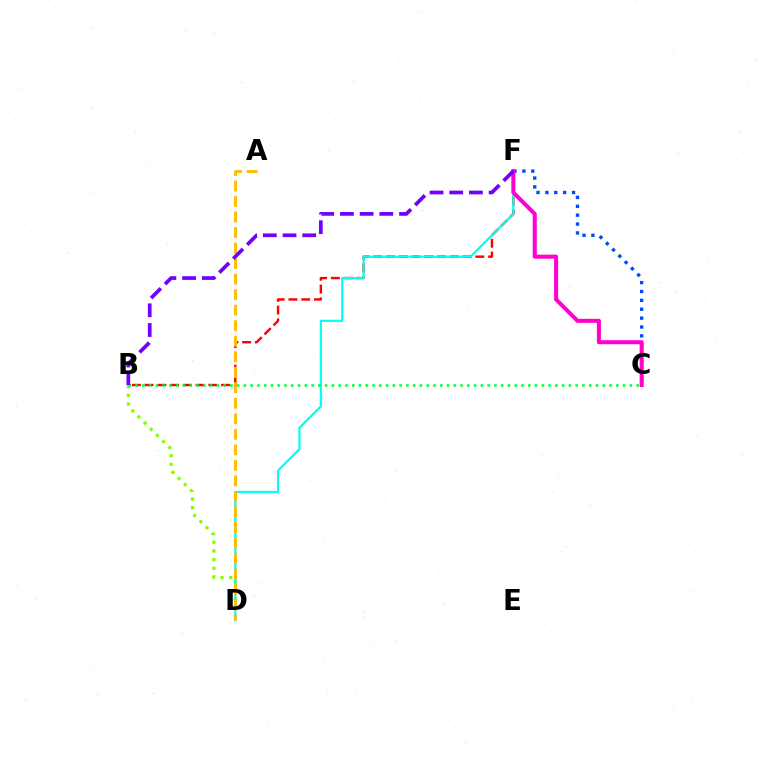{('B', 'D'): [{'color': '#84ff00', 'line_style': 'dotted', 'thickness': 2.36}], ('C', 'F'): [{'color': '#004bff', 'line_style': 'dotted', 'thickness': 2.41}, {'color': '#ff00cf', 'line_style': 'solid', 'thickness': 2.9}], ('B', 'F'): [{'color': '#ff0000', 'line_style': 'dashed', 'thickness': 1.73}, {'color': '#7200ff', 'line_style': 'dashed', 'thickness': 2.68}], ('D', 'F'): [{'color': '#00fff6', 'line_style': 'solid', 'thickness': 1.58}], ('A', 'D'): [{'color': '#ffbd00', 'line_style': 'dashed', 'thickness': 2.11}], ('B', 'C'): [{'color': '#00ff39', 'line_style': 'dotted', 'thickness': 1.84}]}